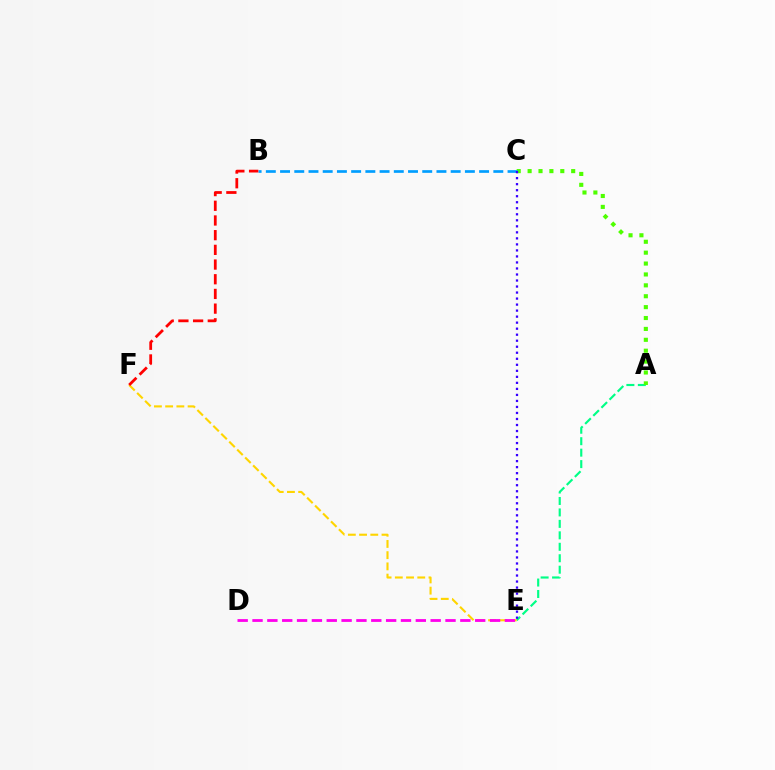{('A', 'E'): [{'color': '#00ff86', 'line_style': 'dashed', 'thickness': 1.56}], ('E', 'F'): [{'color': '#ffd500', 'line_style': 'dashed', 'thickness': 1.52}], ('D', 'E'): [{'color': '#ff00ed', 'line_style': 'dashed', 'thickness': 2.02}], ('A', 'C'): [{'color': '#4fff00', 'line_style': 'dotted', 'thickness': 2.96}], ('B', 'C'): [{'color': '#009eff', 'line_style': 'dashed', 'thickness': 1.93}], ('B', 'F'): [{'color': '#ff0000', 'line_style': 'dashed', 'thickness': 2.0}], ('C', 'E'): [{'color': '#3700ff', 'line_style': 'dotted', 'thickness': 1.64}]}